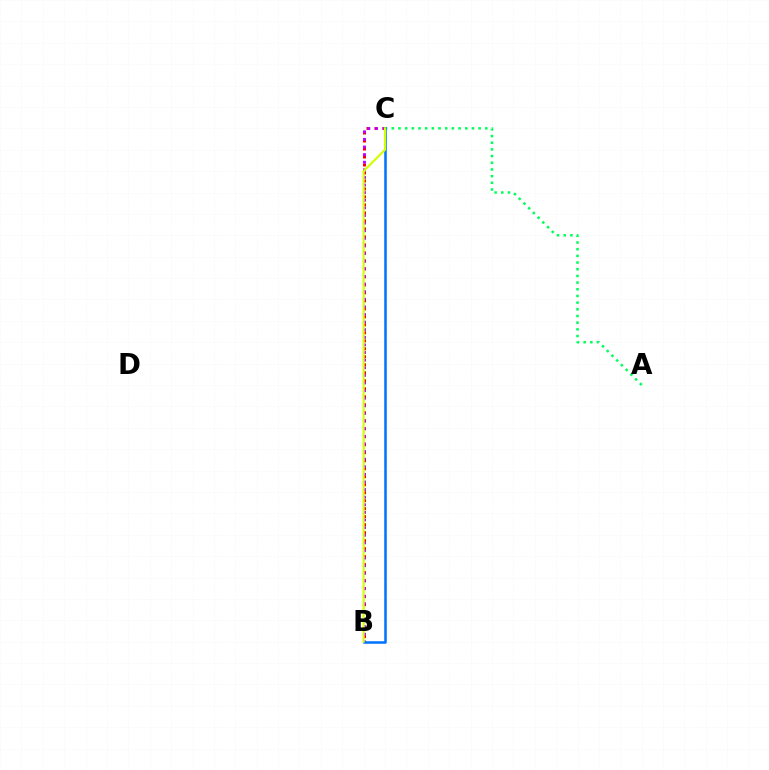{('B', 'C'): [{'color': '#ff0000', 'line_style': 'dotted', 'thickness': 2.17}, {'color': '#b900ff', 'line_style': 'dotted', 'thickness': 2.07}, {'color': '#0074ff', 'line_style': 'solid', 'thickness': 1.83}, {'color': '#d1ff00', 'line_style': 'solid', 'thickness': 1.55}], ('A', 'C'): [{'color': '#00ff5c', 'line_style': 'dotted', 'thickness': 1.81}]}